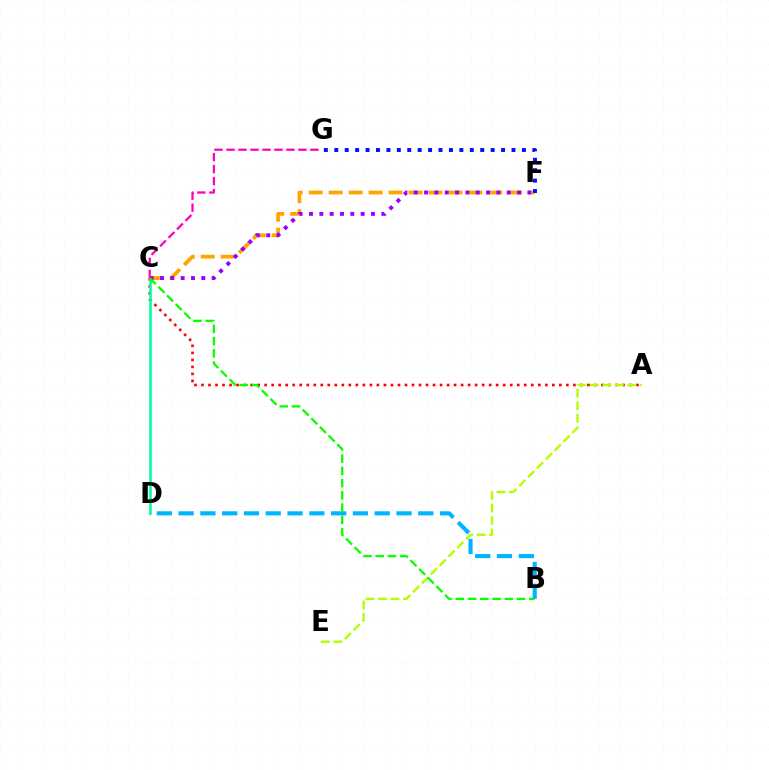{('A', 'C'): [{'color': '#ff0000', 'line_style': 'dotted', 'thickness': 1.91}], ('C', 'D'): [{'color': '#00ff9d', 'line_style': 'solid', 'thickness': 1.88}], ('B', 'D'): [{'color': '#00b5ff', 'line_style': 'dashed', 'thickness': 2.96}], ('C', 'F'): [{'color': '#ffa500', 'line_style': 'dashed', 'thickness': 2.71}, {'color': '#9b00ff', 'line_style': 'dotted', 'thickness': 2.81}], ('A', 'E'): [{'color': '#b3ff00', 'line_style': 'dashed', 'thickness': 1.7}], ('B', 'C'): [{'color': '#08ff00', 'line_style': 'dashed', 'thickness': 1.66}], ('C', 'G'): [{'color': '#ff00bd', 'line_style': 'dashed', 'thickness': 1.63}], ('F', 'G'): [{'color': '#0010ff', 'line_style': 'dotted', 'thickness': 2.83}]}